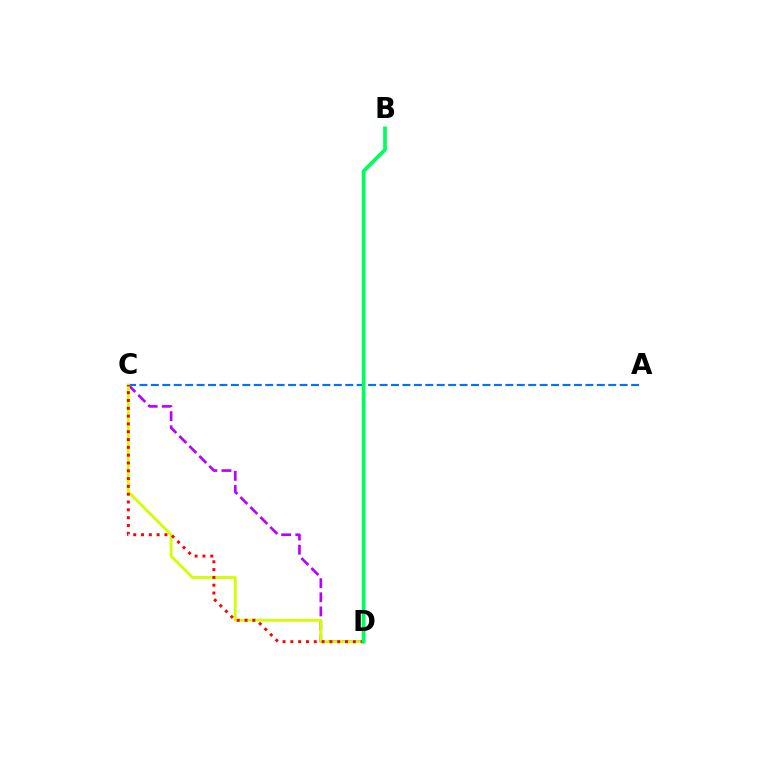{('C', 'D'): [{'color': '#b900ff', 'line_style': 'dashed', 'thickness': 1.92}, {'color': '#d1ff00', 'line_style': 'solid', 'thickness': 2.05}, {'color': '#ff0000', 'line_style': 'dotted', 'thickness': 2.12}], ('A', 'C'): [{'color': '#0074ff', 'line_style': 'dashed', 'thickness': 1.55}], ('B', 'D'): [{'color': '#00ff5c', 'line_style': 'solid', 'thickness': 2.68}]}